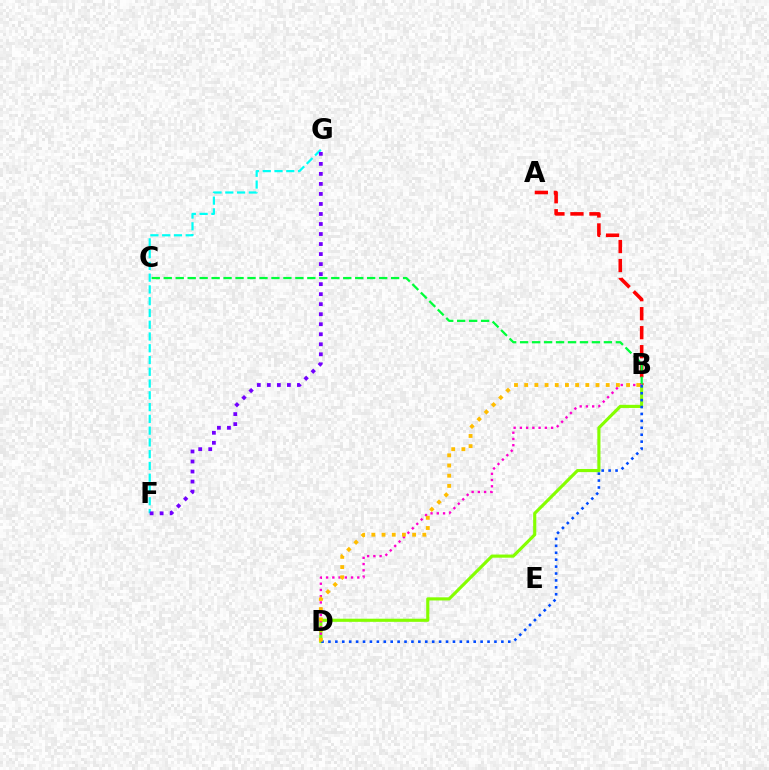{('F', 'G'): [{'color': '#00fff6', 'line_style': 'dashed', 'thickness': 1.6}, {'color': '#7200ff', 'line_style': 'dotted', 'thickness': 2.72}], ('B', 'D'): [{'color': '#84ff00', 'line_style': 'solid', 'thickness': 2.26}, {'color': '#ff00cf', 'line_style': 'dotted', 'thickness': 1.7}, {'color': '#004bff', 'line_style': 'dotted', 'thickness': 1.88}, {'color': '#ffbd00', 'line_style': 'dotted', 'thickness': 2.77}], ('A', 'B'): [{'color': '#ff0000', 'line_style': 'dashed', 'thickness': 2.58}], ('B', 'C'): [{'color': '#00ff39', 'line_style': 'dashed', 'thickness': 1.63}]}